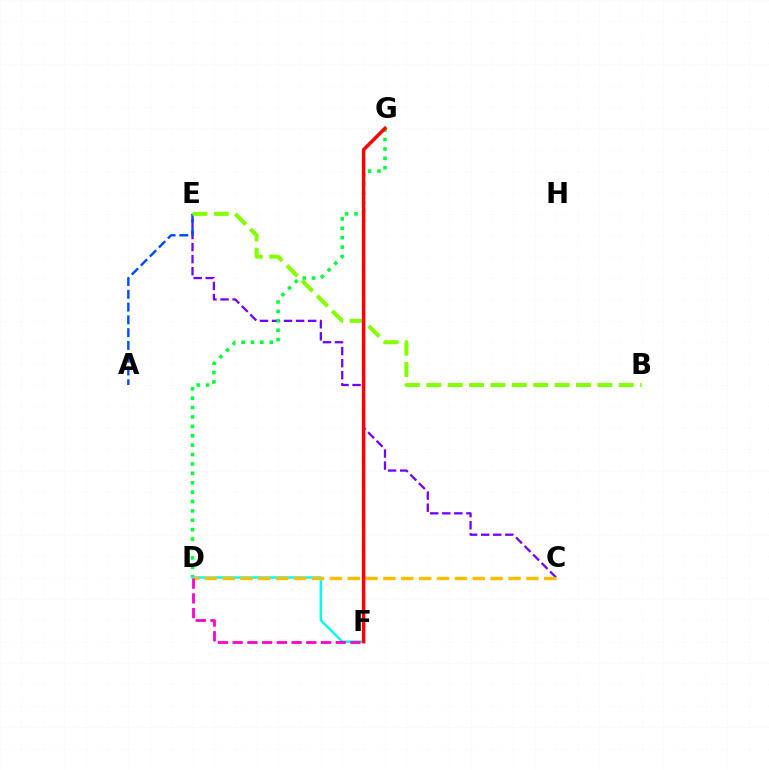{('C', 'E'): [{'color': '#7200ff', 'line_style': 'dashed', 'thickness': 1.64}], ('A', 'E'): [{'color': '#004bff', 'line_style': 'dashed', 'thickness': 1.74}], ('B', 'E'): [{'color': '#84ff00', 'line_style': 'dashed', 'thickness': 2.91}], ('D', 'G'): [{'color': '#00ff39', 'line_style': 'dotted', 'thickness': 2.55}], ('D', 'F'): [{'color': '#00fff6', 'line_style': 'solid', 'thickness': 1.78}, {'color': '#ff00cf', 'line_style': 'dashed', 'thickness': 2.0}], ('C', 'D'): [{'color': '#ffbd00', 'line_style': 'dashed', 'thickness': 2.43}], ('F', 'G'): [{'color': '#ff0000', 'line_style': 'solid', 'thickness': 2.51}]}